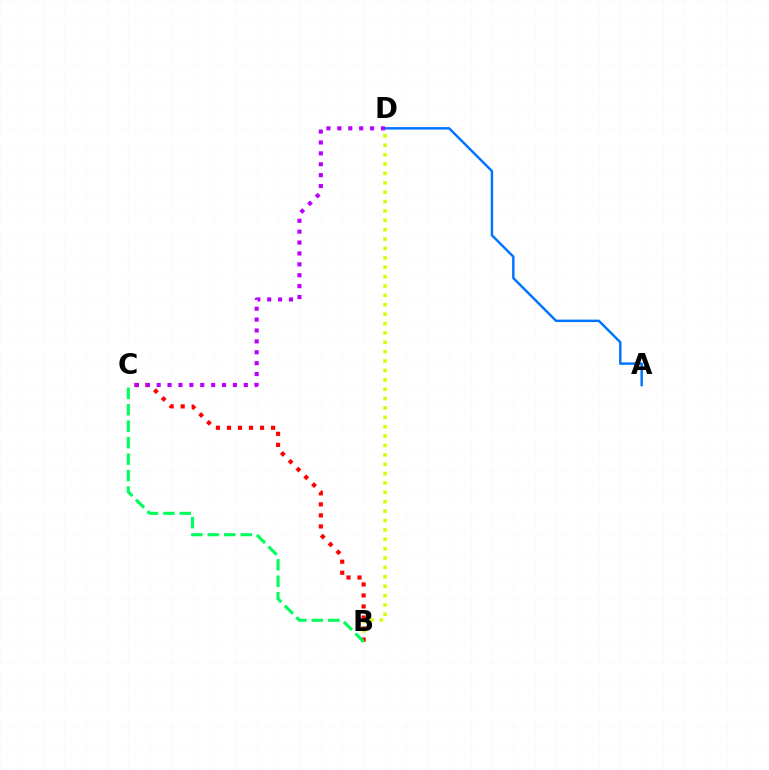{('B', 'D'): [{'color': '#d1ff00', 'line_style': 'dotted', 'thickness': 2.55}], ('A', 'D'): [{'color': '#0074ff', 'line_style': 'solid', 'thickness': 1.77}], ('B', 'C'): [{'color': '#ff0000', 'line_style': 'dotted', 'thickness': 3.0}, {'color': '#00ff5c', 'line_style': 'dashed', 'thickness': 2.24}], ('C', 'D'): [{'color': '#b900ff', 'line_style': 'dotted', 'thickness': 2.96}]}